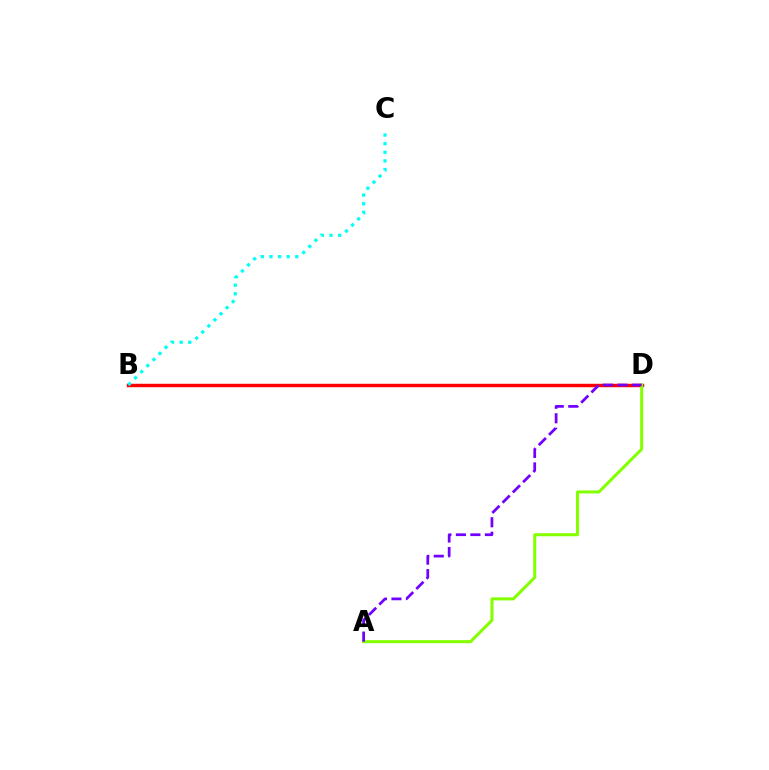{('B', 'D'): [{'color': '#ff0000', 'line_style': 'solid', 'thickness': 2.48}], ('A', 'D'): [{'color': '#84ff00', 'line_style': 'solid', 'thickness': 2.18}, {'color': '#7200ff', 'line_style': 'dashed', 'thickness': 1.97}], ('B', 'C'): [{'color': '#00fff6', 'line_style': 'dotted', 'thickness': 2.34}]}